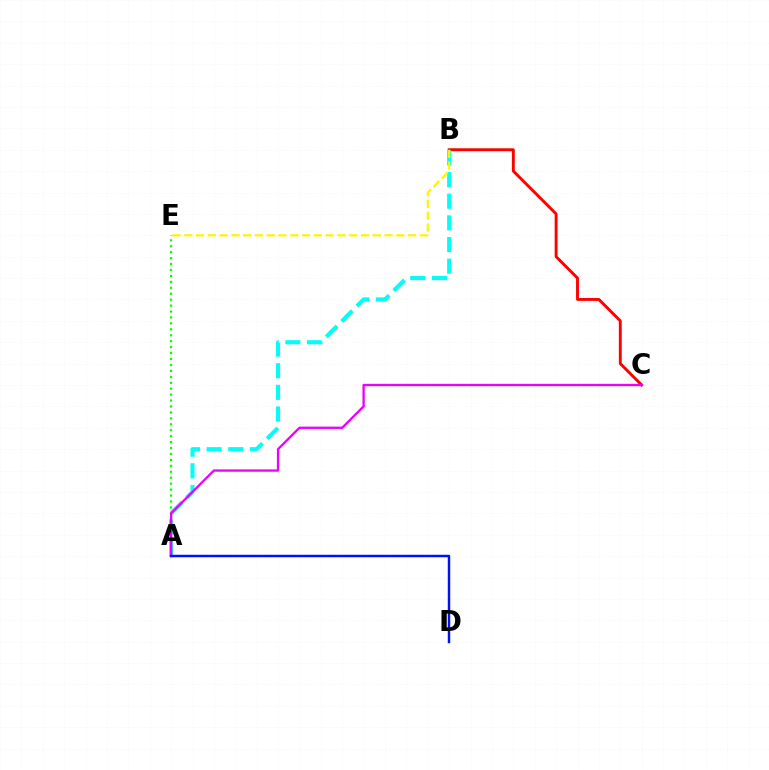{('A', 'E'): [{'color': '#08ff00', 'line_style': 'dotted', 'thickness': 1.61}], ('B', 'C'): [{'color': '#ff0000', 'line_style': 'solid', 'thickness': 2.08}], ('A', 'B'): [{'color': '#00fff6', 'line_style': 'dashed', 'thickness': 2.94}], ('A', 'C'): [{'color': '#ee00ff', 'line_style': 'solid', 'thickness': 1.68}], ('B', 'E'): [{'color': '#fcf500', 'line_style': 'dashed', 'thickness': 1.6}], ('A', 'D'): [{'color': '#0010ff', 'line_style': 'solid', 'thickness': 1.77}]}